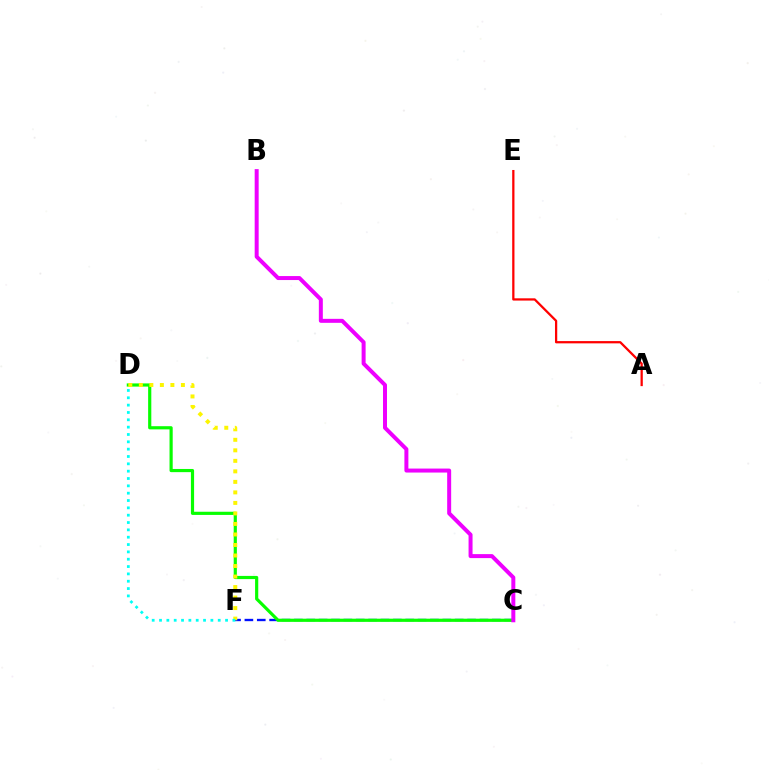{('A', 'E'): [{'color': '#ff0000', 'line_style': 'solid', 'thickness': 1.63}], ('C', 'F'): [{'color': '#0010ff', 'line_style': 'dashed', 'thickness': 1.68}], ('C', 'D'): [{'color': '#08ff00', 'line_style': 'solid', 'thickness': 2.29}], ('B', 'C'): [{'color': '#ee00ff', 'line_style': 'solid', 'thickness': 2.87}], ('D', 'F'): [{'color': '#fcf500', 'line_style': 'dotted', 'thickness': 2.86}, {'color': '#00fff6', 'line_style': 'dotted', 'thickness': 1.99}]}